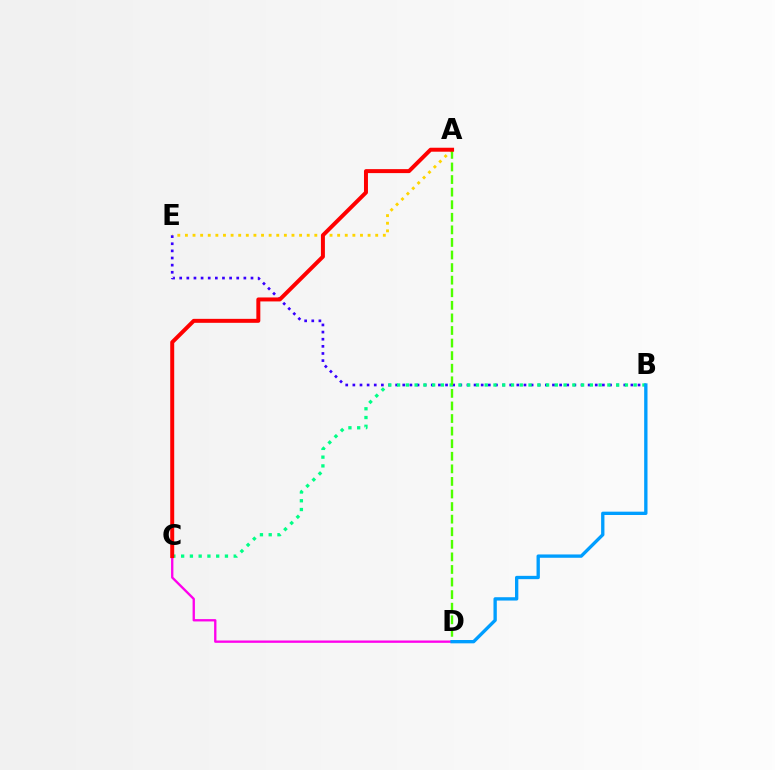{('A', 'E'): [{'color': '#ffd500', 'line_style': 'dotted', 'thickness': 2.07}], ('C', 'D'): [{'color': '#ff00ed', 'line_style': 'solid', 'thickness': 1.68}], ('B', 'E'): [{'color': '#3700ff', 'line_style': 'dotted', 'thickness': 1.94}], ('B', 'C'): [{'color': '#00ff86', 'line_style': 'dotted', 'thickness': 2.38}], ('A', 'D'): [{'color': '#4fff00', 'line_style': 'dashed', 'thickness': 1.71}], ('A', 'C'): [{'color': '#ff0000', 'line_style': 'solid', 'thickness': 2.86}], ('B', 'D'): [{'color': '#009eff', 'line_style': 'solid', 'thickness': 2.4}]}